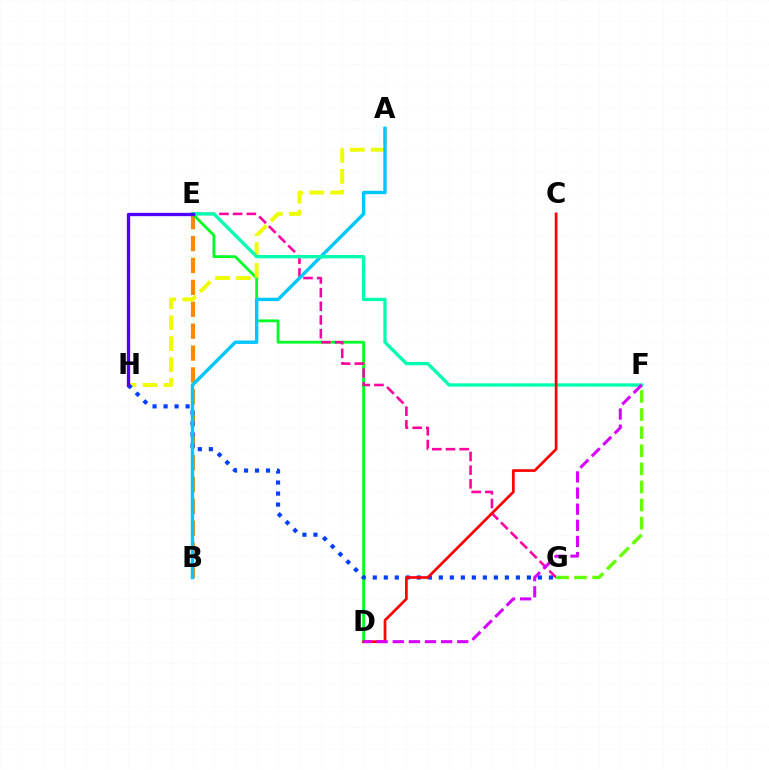{('B', 'E'): [{'color': '#ff8800', 'line_style': 'dashed', 'thickness': 2.98}], ('D', 'E'): [{'color': '#00ff27', 'line_style': 'solid', 'thickness': 2.03}], ('A', 'H'): [{'color': '#eeff00', 'line_style': 'dashed', 'thickness': 2.84}], ('G', 'H'): [{'color': '#003fff', 'line_style': 'dotted', 'thickness': 2.99}], ('E', 'G'): [{'color': '#ff00a0', 'line_style': 'dashed', 'thickness': 1.86}], ('A', 'B'): [{'color': '#00c7ff', 'line_style': 'solid', 'thickness': 2.46}], ('E', 'F'): [{'color': '#00ffaf', 'line_style': 'solid', 'thickness': 2.4}], ('E', 'H'): [{'color': '#4f00ff', 'line_style': 'solid', 'thickness': 2.39}], ('C', 'D'): [{'color': '#ff0000', 'line_style': 'solid', 'thickness': 1.95}], ('D', 'F'): [{'color': '#d600ff', 'line_style': 'dashed', 'thickness': 2.19}], ('F', 'G'): [{'color': '#66ff00', 'line_style': 'dashed', 'thickness': 2.46}]}